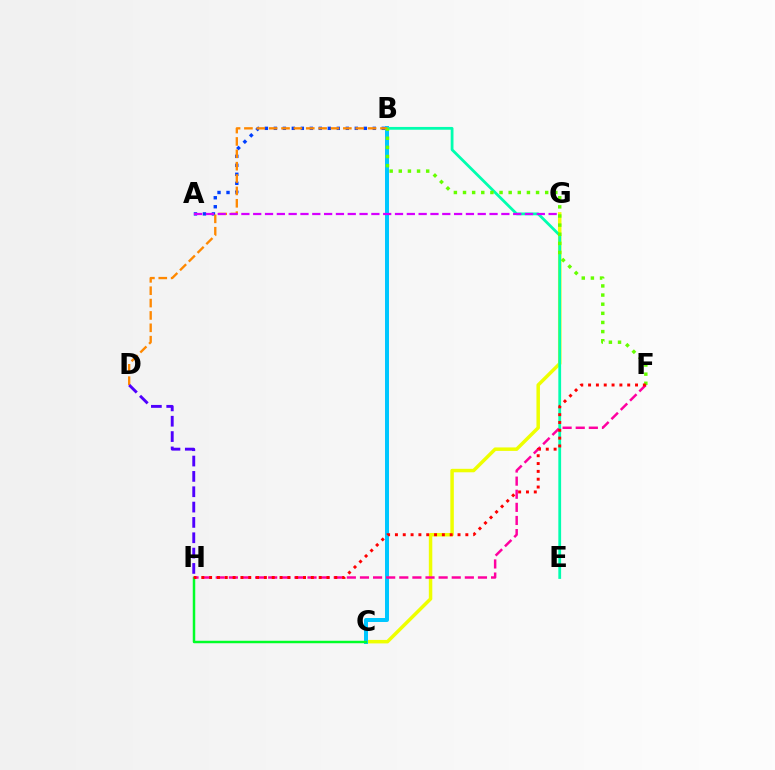{('C', 'G'): [{'color': '#eeff00', 'line_style': 'solid', 'thickness': 2.5}], ('A', 'B'): [{'color': '#003fff', 'line_style': 'dotted', 'thickness': 2.44}], ('B', 'C'): [{'color': '#00c7ff', 'line_style': 'solid', 'thickness': 2.88}], ('B', 'E'): [{'color': '#00ffaf', 'line_style': 'solid', 'thickness': 2.0}], ('C', 'H'): [{'color': '#00ff27', 'line_style': 'solid', 'thickness': 1.78}], ('B', 'D'): [{'color': '#ff8800', 'line_style': 'dashed', 'thickness': 1.68}], ('F', 'H'): [{'color': '#ff00a0', 'line_style': 'dashed', 'thickness': 1.78}, {'color': '#ff0000', 'line_style': 'dotted', 'thickness': 2.13}], ('A', 'G'): [{'color': '#d600ff', 'line_style': 'dashed', 'thickness': 1.61}], ('B', 'F'): [{'color': '#66ff00', 'line_style': 'dotted', 'thickness': 2.48}], ('D', 'H'): [{'color': '#4f00ff', 'line_style': 'dashed', 'thickness': 2.08}]}